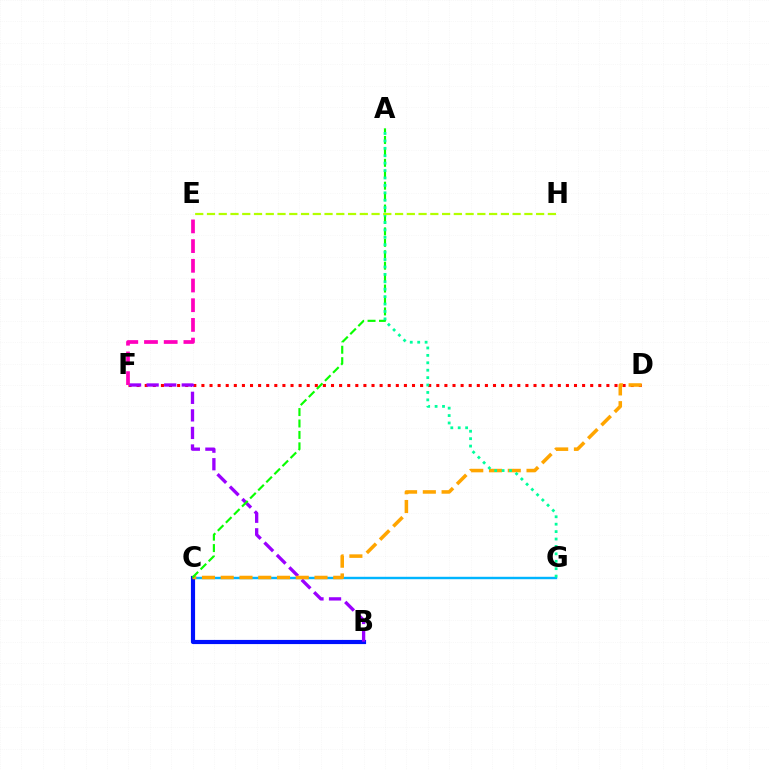{('C', 'G'): [{'color': '#00b5ff', 'line_style': 'solid', 'thickness': 1.74}], ('B', 'C'): [{'color': '#0010ff', 'line_style': 'solid', 'thickness': 2.99}], ('D', 'F'): [{'color': '#ff0000', 'line_style': 'dotted', 'thickness': 2.2}], ('B', 'F'): [{'color': '#9b00ff', 'line_style': 'dashed', 'thickness': 2.39}], ('E', 'F'): [{'color': '#ff00bd', 'line_style': 'dashed', 'thickness': 2.68}], ('C', 'D'): [{'color': '#ffa500', 'line_style': 'dashed', 'thickness': 2.55}], ('A', 'C'): [{'color': '#08ff00', 'line_style': 'dashed', 'thickness': 1.55}], ('A', 'G'): [{'color': '#00ff9d', 'line_style': 'dotted', 'thickness': 2.01}], ('E', 'H'): [{'color': '#b3ff00', 'line_style': 'dashed', 'thickness': 1.6}]}